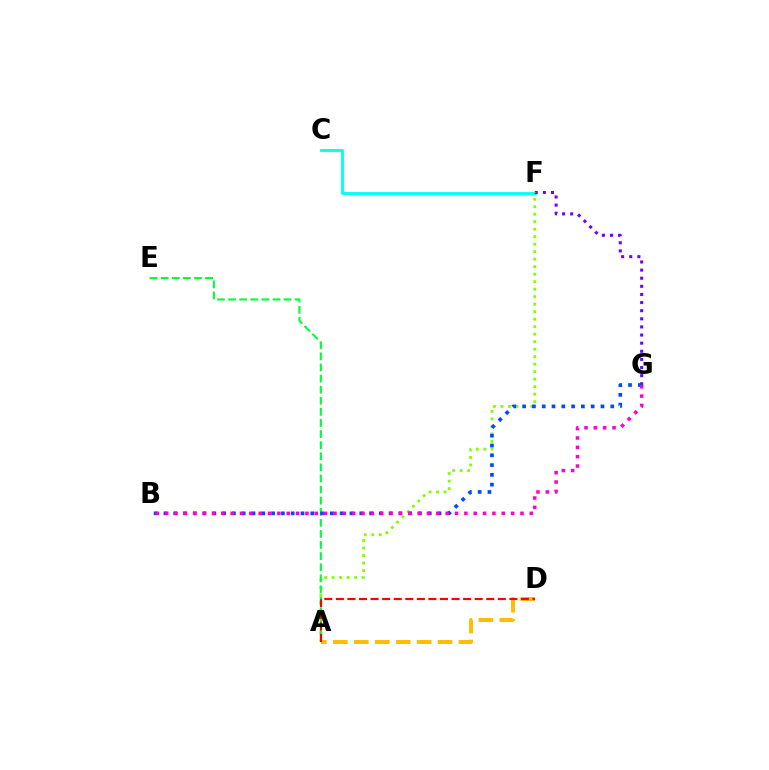{('C', 'F'): [{'color': '#00fff6', 'line_style': 'solid', 'thickness': 2.05}], ('F', 'G'): [{'color': '#7200ff', 'line_style': 'dotted', 'thickness': 2.21}], ('A', 'F'): [{'color': '#84ff00', 'line_style': 'dotted', 'thickness': 2.04}], ('A', 'E'): [{'color': '#00ff39', 'line_style': 'dashed', 'thickness': 1.51}], ('A', 'D'): [{'color': '#ffbd00', 'line_style': 'dashed', 'thickness': 2.84}, {'color': '#ff0000', 'line_style': 'dashed', 'thickness': 1.57}], ('B', 'G'): [{'color': '#004bff', 'line_style': 'dotted', 'thickness': 2.66}, {'color': '#ff00cf', 'line_style': 'dotted', 'thickness': 2.54}]}